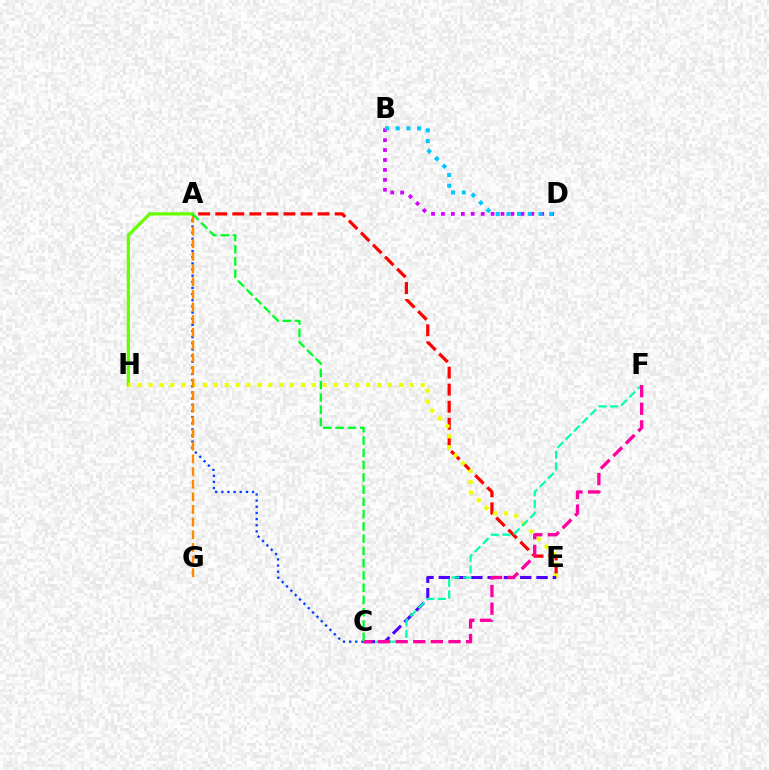{('A', 'E'): [{'color': '#ff0000', 'line_style': 'dashed', 'thickness': 2.32}], ('A', 'C'): [{'color': '#003fff', 'line_style': 'dotted', 'thickness': 1.67}, {'color': '#00ff27', 'line_style': 'dashed', 'thickness': 1.67}], ('A', 'H'): [{'color': '#66ff00', 'line_style': 'solid', 'thickness': 2.33}], ('B', 'D'): [{'color': '#d600ff', 'line_style': 'dotted', 'thickness': 2.7}, {'color': '#00c7ff', 'line_style': 'dotted', 'thickness': 2.91}], ('E', 'H'): [{'color': '#eeff00', 'line_style': 'dotted', 'thickness': 2.96}], ('C', 'E'): [{'color': '#4f00ff', 'line_style': 'dashed', 'thickness': 2.21}], ('A', 'G'): [{'color': '#ff8800', 'line_style': 'dashed', 'thickness': 1.72}], ('C', 'F'): [{'color': '#00ffaf', 'line_style': 'dashed', 'thickness': 1.58}, {'color': '#ff00a0', 'line_style': 'dashed', 'thickness': 2.39}]}